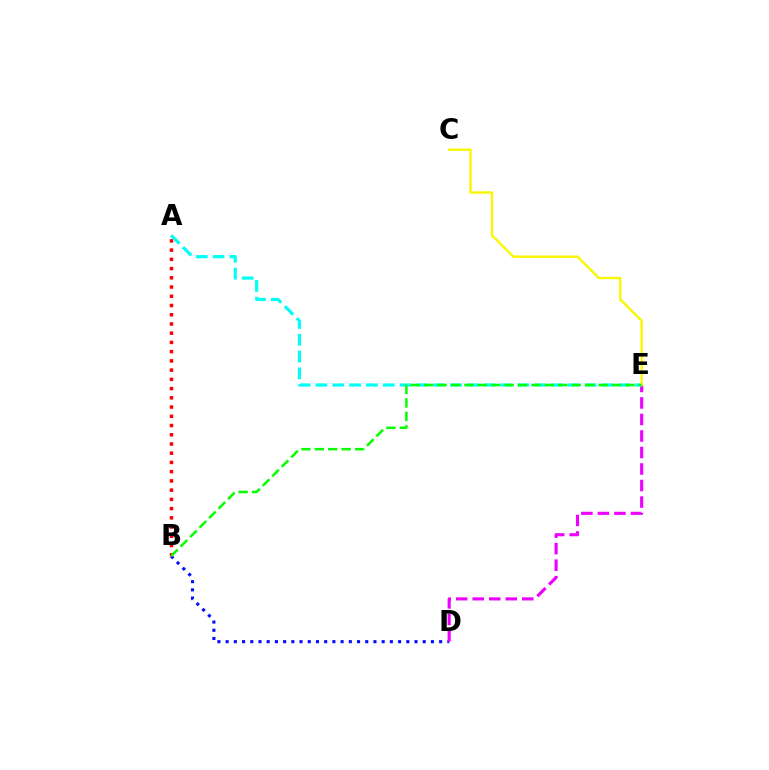{('B', 'D'): [{'color': '#0010ff', 'line_style': 'dotted', 'thickness': 2.23}], ('A', 'B'): [{'color': '#ff0000', 'line_style': 'dotted', 'thickness': 2.51}], ('D', 'E'): [{'color': '#ee00ff', 'line_style': 'dashed', 'thickness': 2.24}], ('A', 'E'): [{'color': '#00fff6', 'line_style': 'dashed', 'thickness': 2.29}], ('C', 'E'): [{'color': '#fcf500', 'line_style': 'solid', 'thickness': 1.71}], ('B', 'E'): [{'color': '#08ff00', 'line_style': 'dashed', 'thickness': 1.82}]}